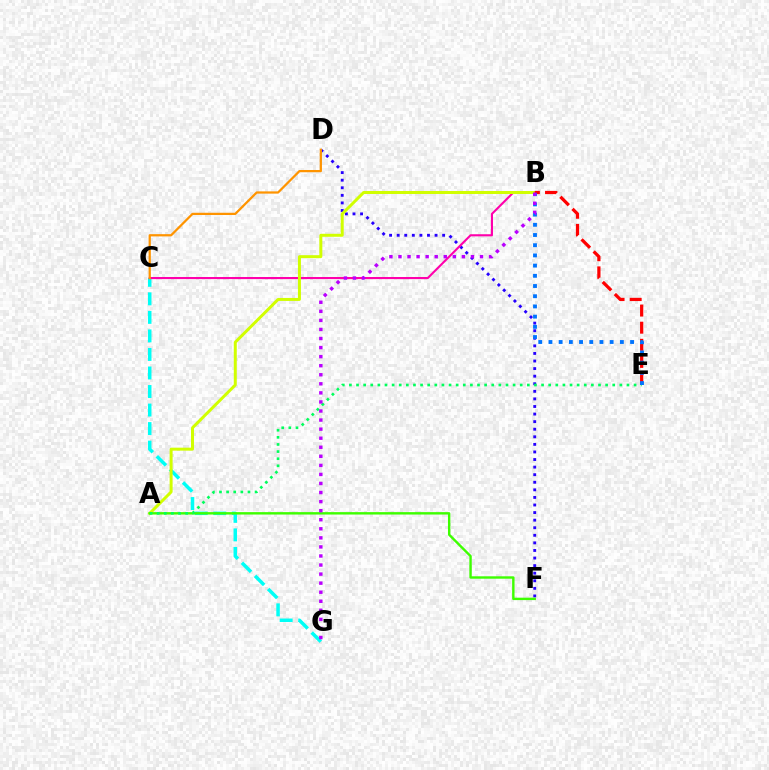{('D', 'F'): [{'color': '#2500ff', 'line_style': 'dotted', 'thickness': 2.06}], ('C', 'G'): [{'color': '#00fff6', 'line_style': 'dashed', 'thickness': 2.52}], ('B', 'C'): [{'color': '#ff00ac', 'line_style': 'solid', 'thickness': 1.52}], ('C', 'D'): [{'color': '#ff9400', 'line_style': 'solid', 'thickness': 1.61}], ('A', 'B'): [{'color': '#d1ff00', 'line_style': 'solid', 'thickness': 2.15}], ('A', 'F'): [{'color': '#3dff00', 'line_style': 'solid', 'thickness': 1.73}], ('B', 'E'): [{'color': '#ff0000', 'line_style': 'dashed', 'thickness': 2.32}, {'color': '#0074ff', 'line_style': 'dotted', 'thickness': 2.77}], ('A', 'E'): [{'color': '#00ff5c', 'line_style': 'dotted', 'thickness': 1.93}], ('B', 'G'): [{'color': '#b900ff', 'line_style': 'dotted', 'thickness': 2.46}]}